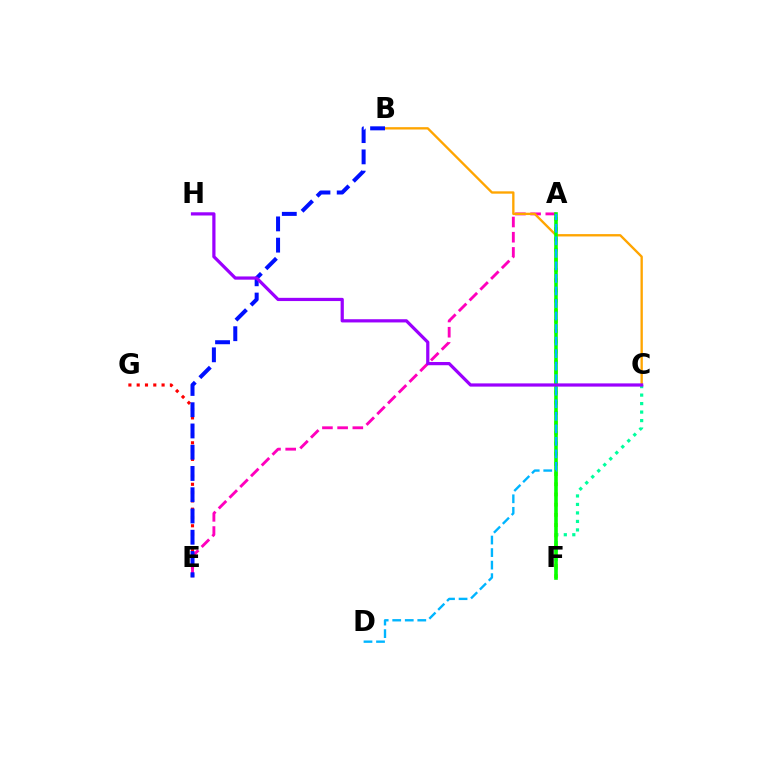{('E', 'G'): [{'color': '#ff0000', 'line_style': 'dotted', 'thickness': 2.25}], ('A', 'E'): [{'color': '#ff00bd', 'line_style': 'dashed', 'thickness': 2.06}], ('B', 'C'): [{'color': '#ffa500', 'line_style': 'solid', 'thickness': 1.69}], ('C', 'F'): [{'color': '#00ff9d', 'line_style': 'dotted', 'thickness': 2.31}], ('A', 'F'): [{'color': '#b3ff00', 'line_style': 'dotted', 'thickness': 2.77}, {'color': '#08ff00', 'line_style': 'solid', 'thickness': 2.59}], ('B', 'E'): [{'color': '#0010ff', 'line_style': 'dashed', 'thickness': 2.89}], ('C', 'H'): [{'color': '#9b00ff', 'line_style': 'solid', 'thickness': 2.32}], ('A', 'D'): [{'color': '#00b5ff', 'line_style': 'dashed', 'thickness': 1.7}]}